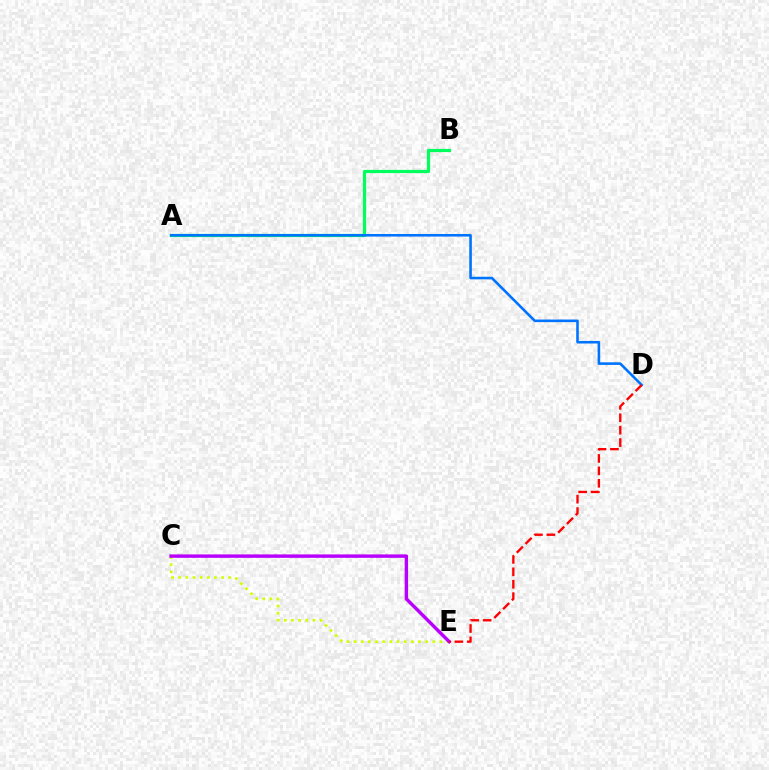{('A', 'B'): [{'color': '#00ff5c', 'line_style': 'solid', 'thickness': 2.31}], ('A', 'D'): [{'color': '#0074ff', 'line_style': 'solid', 'thickness': 1.87}], ('C', 'E'): [{'color': '#d1ff00', 'line_style': 'dotted', 'thickness': 1.94}, {'color': '#b900ff', 'line_style': 'solid', 'thickness': 2.46}], ('D', 'E'): [{'color': '#ff0000', 'line_style': 'dashed', 'thickness': 1.69}]}